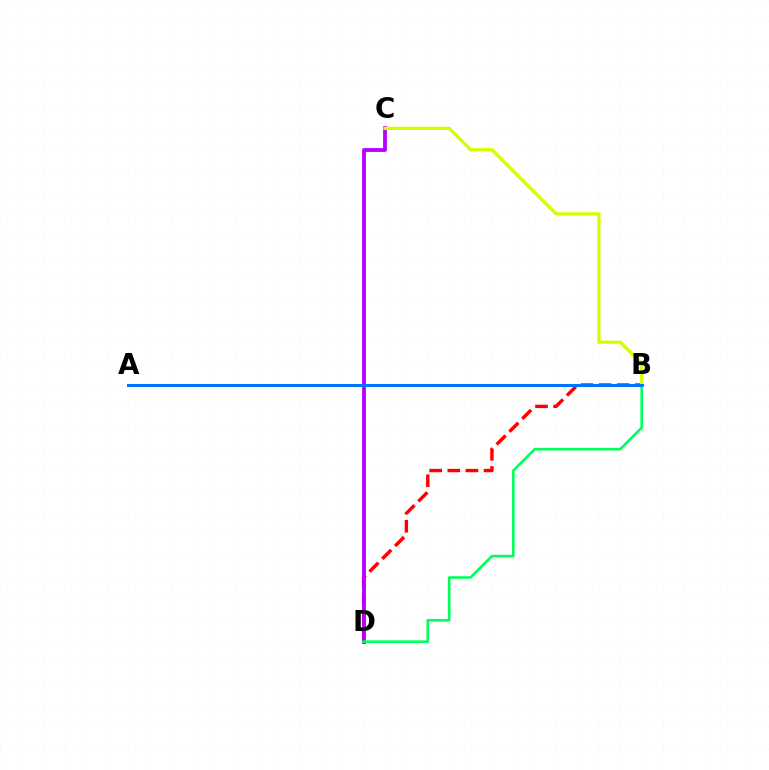{('B', 'D'): [{'color': '#ff0000', 'line_style': 'dashed', 'thickness': 2.46}, {'color': '#00ff5c', 'line_style': 'solid', 'thickness': 1.89}], ('C', 'D'): [{'color': '#b900ff', 'line_style': 'solid', 'thickness': 2.76}], ('B', 'C'): [{'color': '#d1ff00', 'line_style': 'solid', 'thickness': 2.33}], ('A', 'B'): [{'color': '#0074ff', 'line_style': 'solid', 'thickness': 2.15}]}